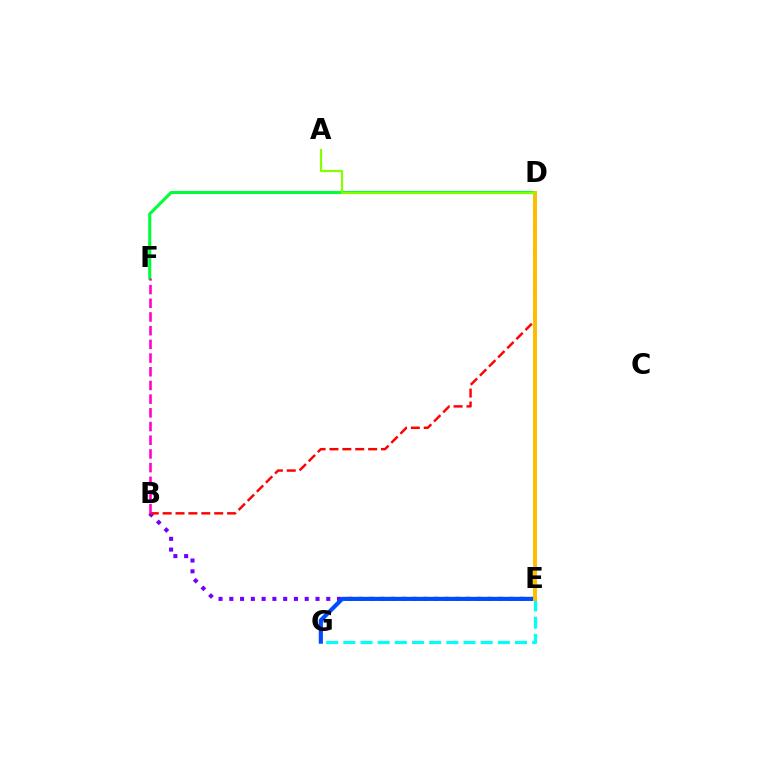{('E', 'G'): [{'color': '#00fff6', 'line_style': 'dashed', 'thickness': 2.33}, {'color': '#004bff', 'line_style': 'solid', 'thickness': 2.99}], ('B', 'E'): [{'color': '#7200ff', 'line_style': 'dotted', 'thickness': 2.93}], ('D', 'F'): [{'color': '#00ff39', 'line_style': 'solid', 'thickness': 2.21}], ('B', 'D'): [{'color': '#ff0000', 'line_style': 'dashed', 'thickness': 1.75}], ('B', 'F'): [{'color': '#ff00cf', 'line_style': 'dashed', 'thickness': 1.86}], ('D', 'E'): [{'color': '#ffbd00', 'line_style': 'solid', 'thickness': 2.84}], ('A', 'D'): [{'color': '#84ff00', 'line_style': 'solid', 'thickness': 1.57}]}